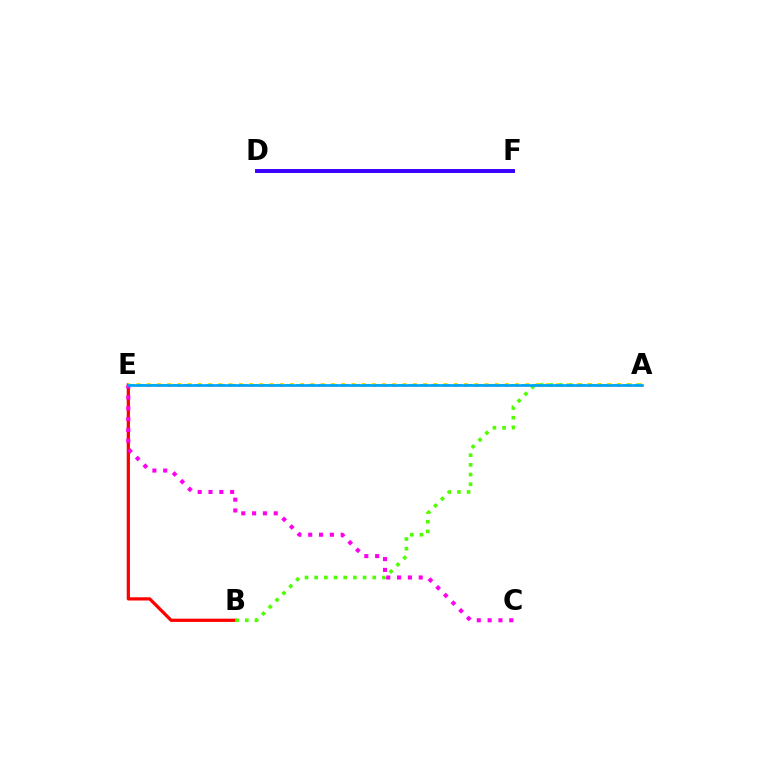{('B', 'E'): [{'color': '#ff0000', 'line_style': 'solid', 'thickness': 2.33}], ('A', 'B'): [{'color': '#4fff00', 'line_style': 'dotted', 'thickness': 2.63}], ('A', 'E'): [{'color': '#ffd500', 'line_style': 'dotted', 'thickness': 2.78}, {'color': '#00ff86', 'line_style': 'dashed', 'thickness': 1.53}, {'color': '#009eff', 'line_style': 'solid', 'thickness': 1.88}], ('D', 'F'): [{'color': '#3700ff', 'line_style': 'solid', 'thickness': 2.83}], ('C', 'E'): [{'color': '#ff00ed', 'line_style': 'dotted', 'thickness': 2.94}]}